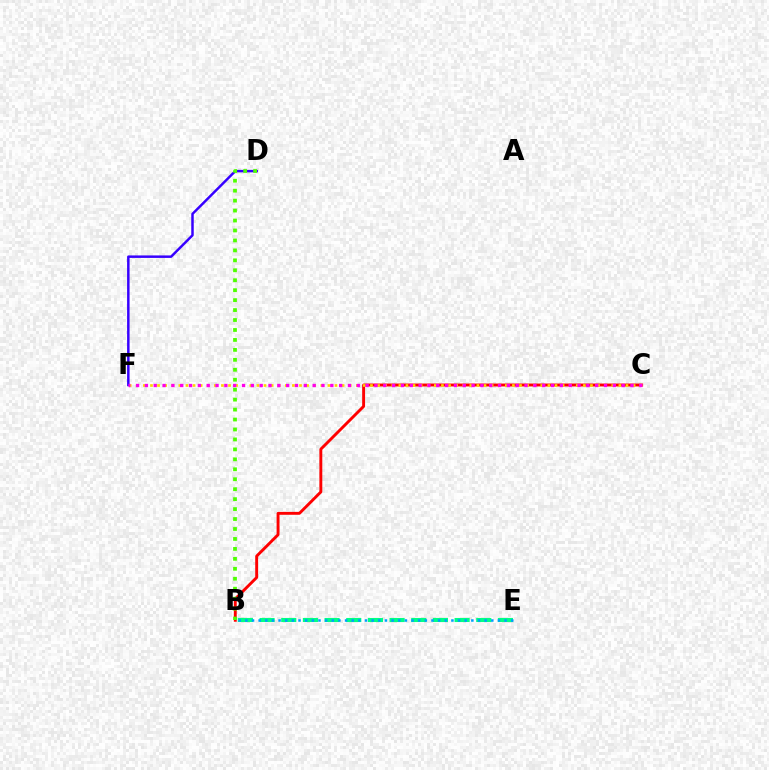{('B', 'E'): [{'color': '#00ff86', 'line_style': 'dashed', 'thickness': 2.94}, {'color': '#009eff', 'line_style': 'dotted', 'thickness': 1.81}], ('B', 'C'): [{'color': '#ff0000', 'line_style': 'solid', 'thickness': 2.09}], ('D', 'F'): [{'color': '#3700ff', 'line_style': 'solid', 'thickness': 1.79}], ('C', 'F'): [{'color': '#ffd500', 'line_style': 'dotted', 'thickness': 1.93}, {'color': '#ff00ed', 'line_style': 'dotted', 'thickness': 2.4}], ('B', 'D'): [{'color': '#4fff00', 'line_style': 'dotted', 'thickness': 2.7}]}